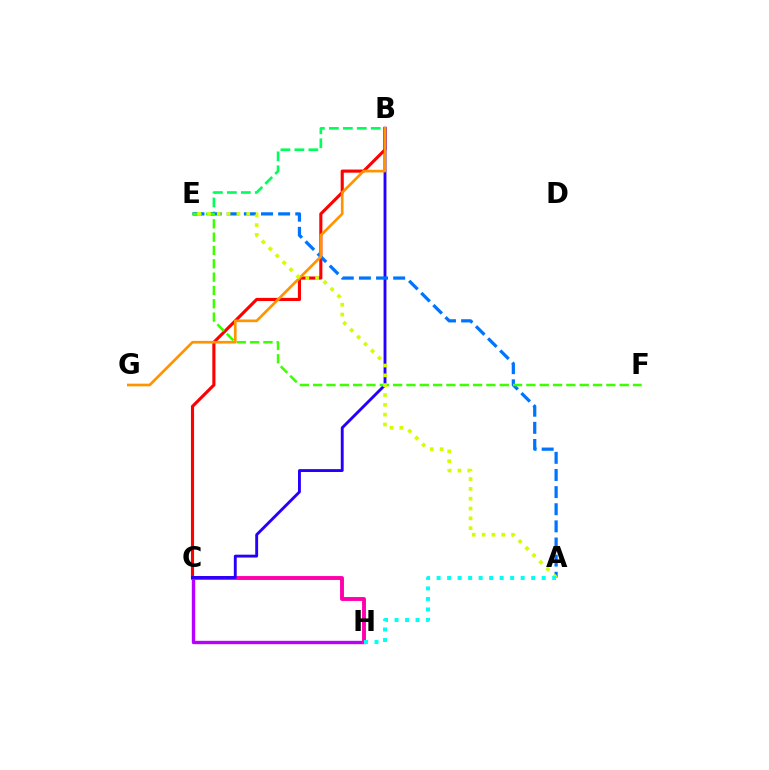{('B', 'C'): [{'color': '#ff0000', 'line_style': 'solid', 'thickness': 2.24}, {'color': '#2500ff', 'line_style': 'solid', 'thickness': 2.07}], ('C', 'H'): [{'color': '#b900ff', 'line_style': 'solid', 'thickness': 2.43}, {'color': '#ff00ac', 'line_style': 'solid', 'thickness': 2.8}], ('B', 'E'): [{'color': '#00ff5c', 'line_style': 'dashed', 'thickness': 1.9}], ('A', 'E'): [{'color': '#0074ff', 'line_style': 'dashed', 'thickness': 2.33}, {'color': '#d1ff00', 'line_style': 'dotted', 'thickness': 2.67}], ('E', 'F'): [{'color': '#3dff00', 'line_style': 'dashed', 'thickness': 1.81}], ('B', 'G'): [{'color': '#ff9400', 'line_style': 'solid', 'thickness': 1.92}], ('A', 'H'): [{'color': '#00fff6', 'line_style': 'dotted', 'thickness': 2.86}]}